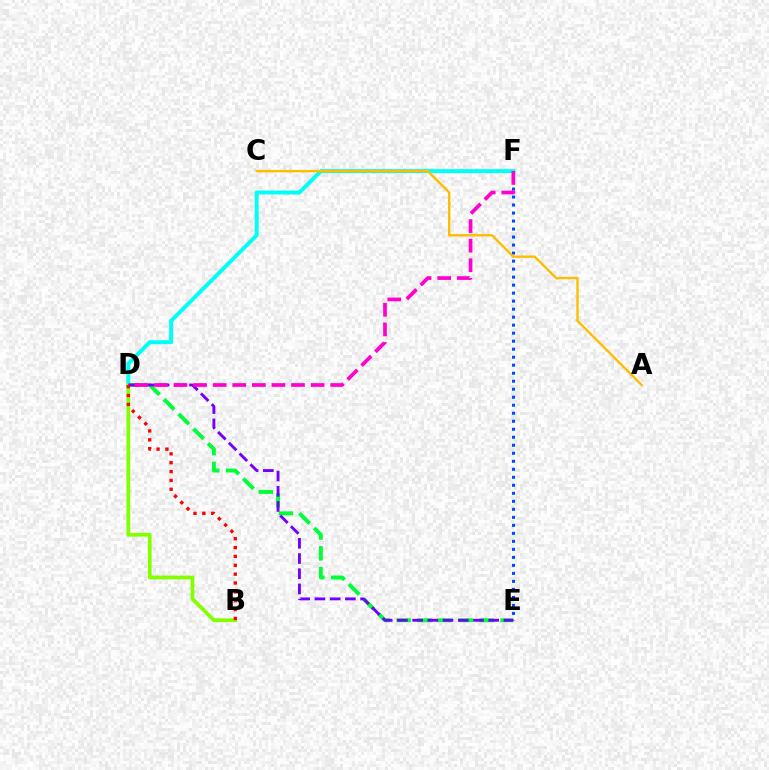{('D', 'F'): [{'color': '#00fff6', 'line_style': 'solid', 'thickness': 2.85}, {'color': '#ff00cf', 'line_style': 'dashed', 'thickness': 2.66}], ('E', 'F'): [{'color': '#004bff', 'line_style': 'dotted', 'thickness': 2.18}], ('D', 'E'): [{'color': '#00ff39', 'line_style': 'dashed', 'thickness': 2.82}, {'color': '#7200ff', 'line_style': 'dashed', 'thickness': 2.07}], ('B', 'D'): [{'color': '#84ff00', 'line_style': 'solid', 'thickness': 2.71}, {'color': '#ff0000', 'line_style': 'dotted', 'thickness': 2.41}], ('A', 'C'): [{'color': '#ffbd00', 'line_style': 'solid', 'thickness': 1.7}]}